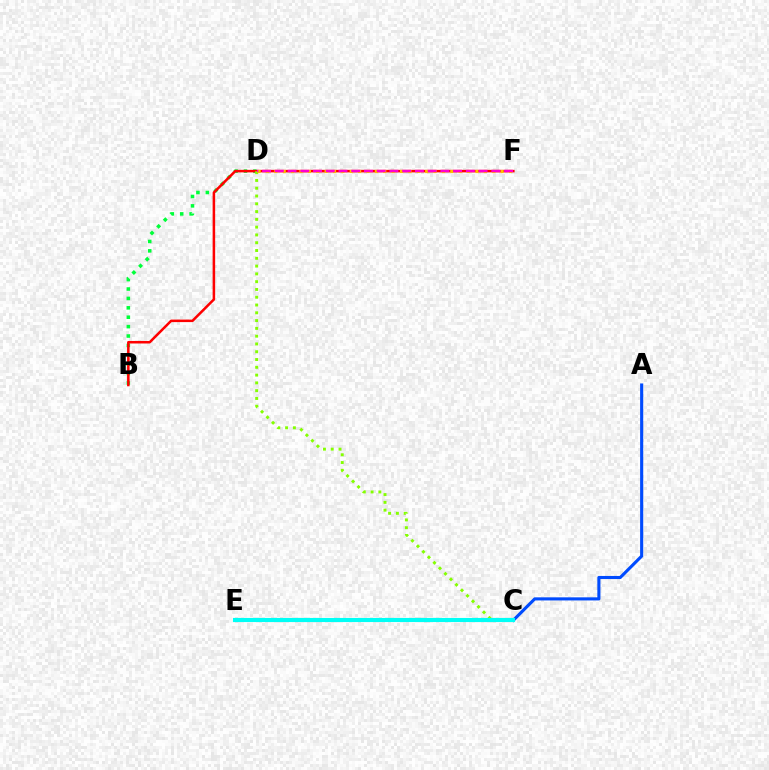{('B', 'D'): [{'color': '#00ff39', 'line_style': 'dotted', 'thickness': 2.55}], ('C', 'E'): [{'color': '#7200ff', 'line_style': 'dashed', 'thickness': 2.84}, {'color': '#00fff6', 'line_style': 'solid', 'thickness': 2.97}], ('B', 'F'): [{'color': '#ff0000', 'line_style': 'solid', 'thickness': 1.82}], ('A', 'C'): [{'color': '#004bff', 'line_style': 'solid', 'thickness': 2.24}], ('C', 'D'): [{'color': '#84ff00', 'line_style': 'dotted', 'thickness': 2.12}], ('D', 'F'): [{'color': '#ffbd00', 'line_style': 'dotted', 'thickness': 2.28}, {'color': '#ff00cf', 'line_style': 'dashed', 'thickness': 1.73}]}